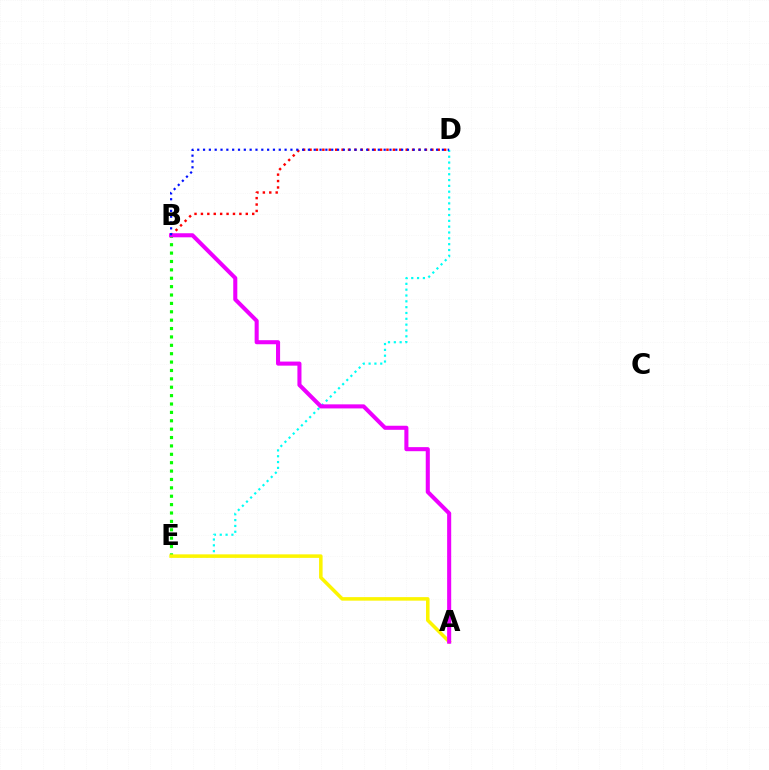{('B', 'D'): [{'color': '#ff0000', 'line_style': 'dotted', 'thickness': 1.74}, {'color': '#0010ff', 'line_style': 'dotted', 'thickness': 1.58}], ('D', 'E'): [{'color': '#00fff6', 'line_style': 'dotted', 'thickness': 1.58}], ('B', 'E'): [{'color': '#08ff00', 'line_style': 'dotted', 'thickness': 2.28}], ('A', 'E'): [{'color': '#fcf500', 'line_style': 'solid', 'thickness': 2.54}], ('A', 'B'): [{'color': '#ee00ff', 'line_style': 'solid', 'thickness': 2.93}]}